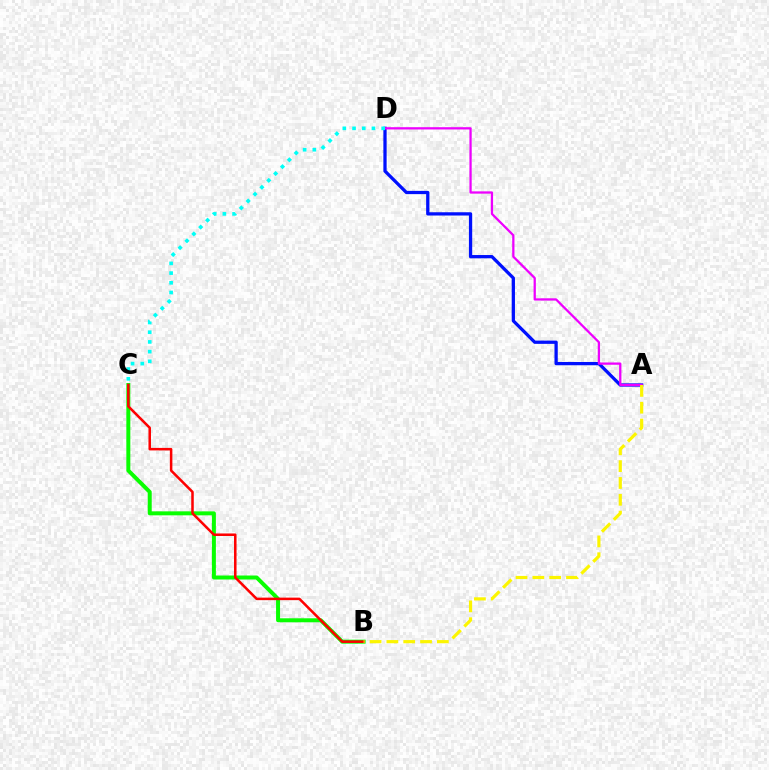{('B', 'C'): [{'color': '#08ff00', 'line_style': 'solid', 'thickness': 2.87}, {'color': '#ff0000', 'line_style': 'solid', 'thickness': 1.82}], ('A', 'D'): [{'color': '#0010ff', 'line_style': 'solid', 'thickness': 2.35}, {'color': '#ee00ff', 'line_style': 'solid', 'thickness': 1.63}], ('C', 'D'): [{'color': '#00fff6', 'line_style': 'dotted', 'thickness': 2.64}], ('A', 'B'): [{'color': '#fcf500', 'line_style': 'dashed', 'thickness': 2.29}]}